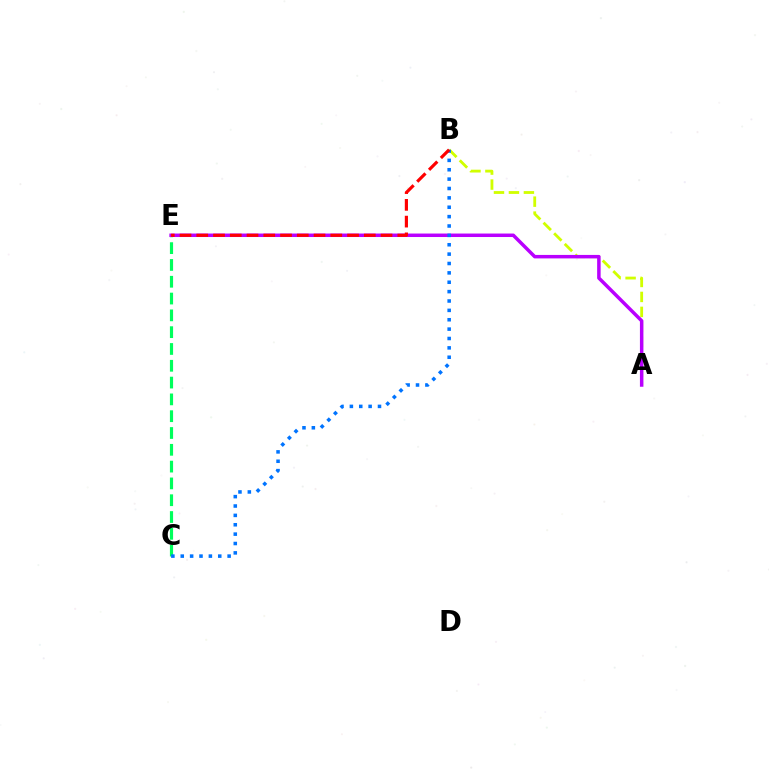{('A', 'B'): [{'color': '#d1ff00', 'line_style': 'dashed', 'thickness': 2.03}], ('C', 'E'): [{'color': '#00ff5c', 'line_style': 'dashed', 'thickness': 2.28}], ('A', 'E'): [{'color': '#b900ff', 'line_style': 'solid', 'thickness': 2.51}], ('B', 'C'): [{'color': '#0074ff', 'line_style': 'dotted', 'thickness': 2.55}], ('B', 'E'): [{'color': '#ff0000', 'line_style': 'dashed', 'thickness': 2.28}]}